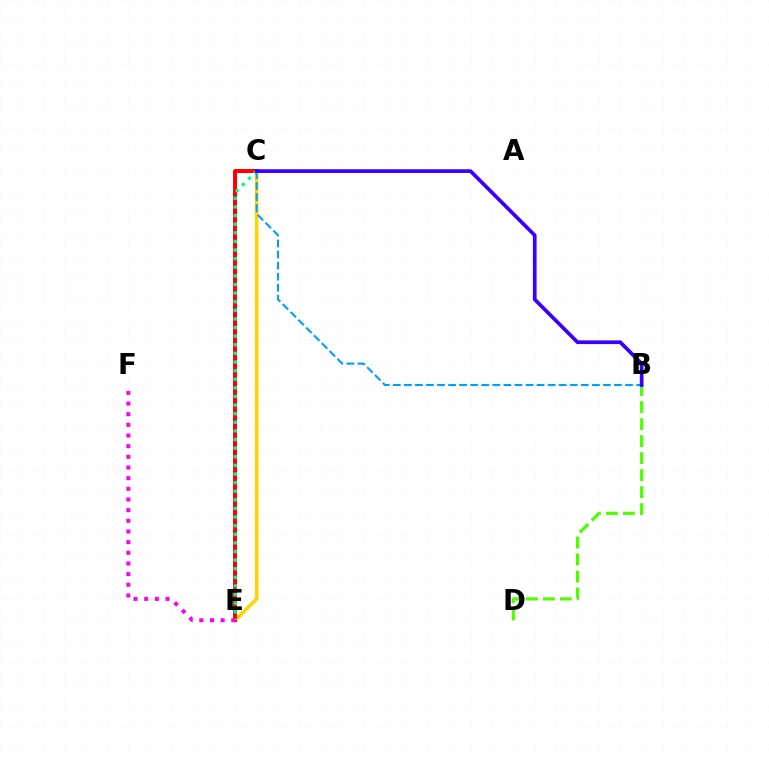{('C', 'E'): [{'color': '#ffd500', 'line_style': 'solid', 'thickness': 2.6}, {'color': '#ff0000', 'line_style': 'solid', 'thickness': 2.85}, {'color': '#00ff86', 'line_style': 'dotted', 'thickness': 2.34}], ('B', 'D'): [{'color': '#4fff00', 'line_style': 'dashed', 'thickness': 2.31}], ('B', 'C'): [{'color': '#009eff', 'line_style': 'dashed', 'thickness': 1.5}, {'color': '#3700ff', 'line_style': 'solid', 'thickness': 2.67}], ('E', 'F'): [{'color': '#ff00ed', 'line_style': 'dotted', 'thickness': 2.9}]}